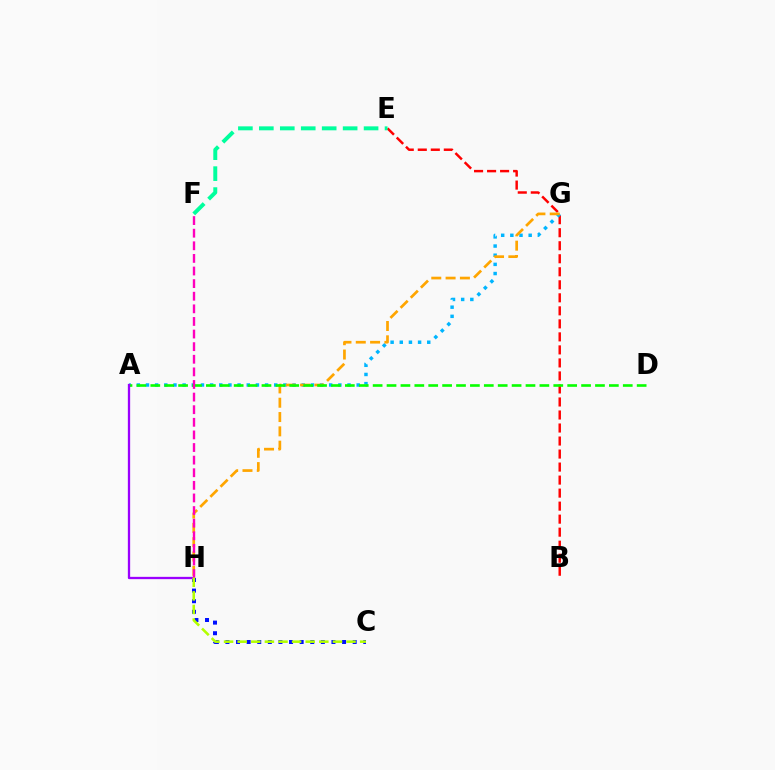{('B', 'E'): [{'color': '#ff0000', 'line_style': 'dashed', 'thickness': 1.77}], ('A', 'G'): [{'color': '#00b5ff', 'line_style': 'dotted', 'thickness': 2.49}], ('G', 'H'): [{'color': '#ffa500', 'line_style': 'dashed', 'thickness': 1.94}], ('A', 'D'): [{'color': '#08ff00', 'line_style': 'dashed', 'thickness': 1.89}], ('C', 'H'): [{'color': '#0010ff', 'line_style': 'dotted', 'thickness': 2.88}, {'color': '#b3ff00', 'line_style': 'dashed', 'thickness': 1.85}], ('A', 'H'): [{'color': '#9b00ff', 'line_style': 'solid', 'thickness': 1.65}], ('F', 'H'): [{'color': '#ff00bd', 'line_style': 'dashed', 'thickness': 1.71}], ('E', 'F'): [{'color': '#00ff9d', 'line_style': 'dashed', 'thickness': 2.85}]}